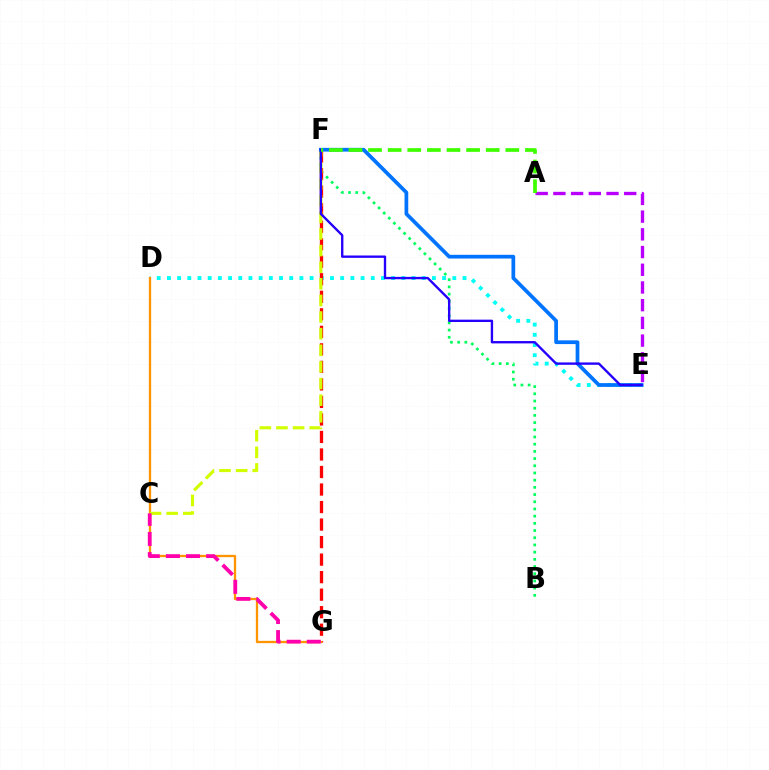{('B', 'F'): [{'color': '#00ff5c', 'line_style': 'dotted', 'thickness': 1.96}], ('A', 'E'): [{'color': '#b900ff', 'line_style': 'dashed', 'thickness': 2.41}], ('D', 'E'): [{'color': '#00fff6', 'line_style': 'dotted', 'thickness': 2.77}], ('F', 'G'): [{'color': '#ff0000', 'line_style': 'dashed', 'thickness': 2.38}], ('D', 'G'): [{'color': '#ff9400', 'line_style': 'solid', 'thickness': 1.65}], ('C', 'F'): [{'color': '#d1ff00', 'line_style': 'dashed', 'thickness': 2.26}], ('C', 'G'): [{'color': '#ff00ac', 'line_style': 'dashed', 'thickness': 2.74}], ('E', 'F'): [{'color': '#0074ff', 'line_style': 'solid', 'thickness': 2.68}, {'color': '#2500ff', 'line_style': 'solid', 'thickness': 1.7}], ('A', 'F'): [{'color': '#3dff00', 'line_style': 'dashed', 'thickness': 2.66}]}